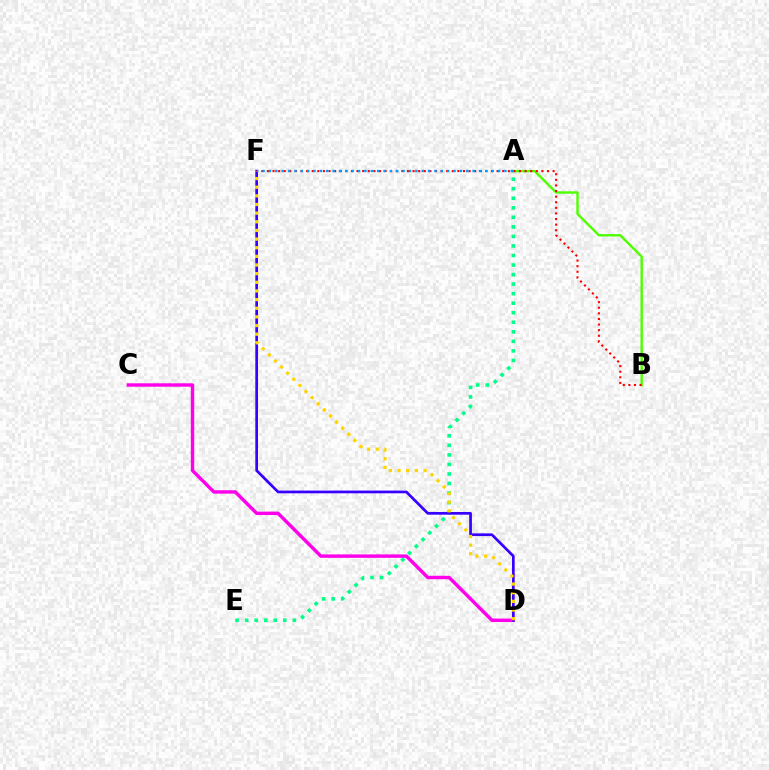{('A', 'B'): [{'color': '#4fff00', 'line_style': 'solid', 'thickness': 1.73}], ('A', 'E'): [{'color': '#00ff86', 'line_style': 'dotted', 'thickness': 2.59}], ('C', 'D'): [{'color': '#ff00ed', 'line_style': 'solid', 'thickness': 2.46}], ('D', 'F'): [{'color': '#3700ff', 'line_style': 'solid', 'thickness': 1.95}, {'color': '#ffd500', 'line_style': 'dotted', 'thickness': 2.35}], ('B', 'F'): [{'color': '#ff0000', 'line_style': 'dotted', 'thickness': 1.52}], ('A', 'F'): [{'color': '#009eff', 'line_style': 'dotted', 'thickness': 1.73}]}